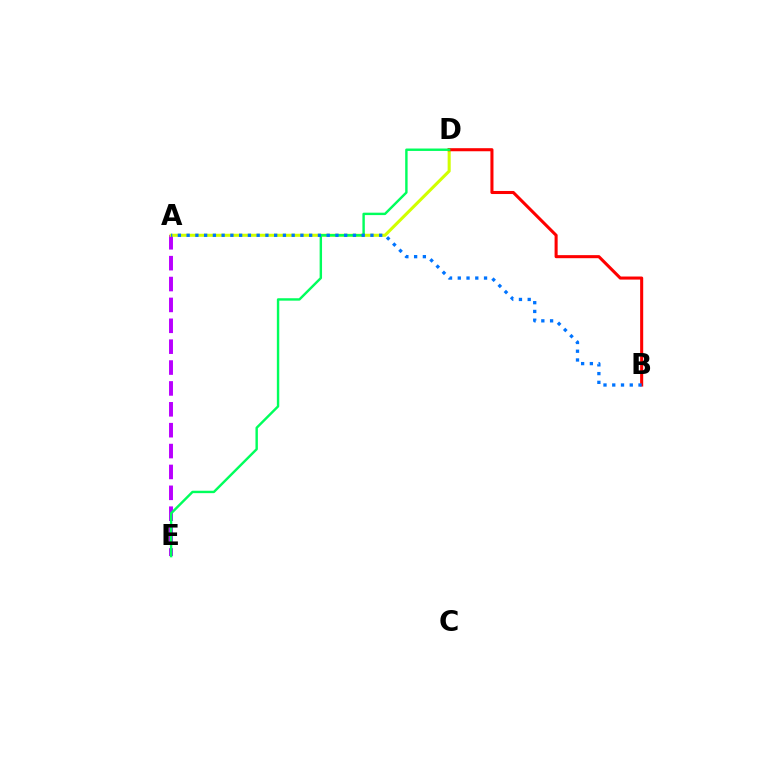{('A', 'E'): [{'color': '#b900ff', 'line_style': 'dashed', 'thickness': 2.84}], ('A', 'D'): [{'color': '#d1ff00', 'line_style': 'solid', 'thickness': 2.21}], ('B', 'D'): [{'color': '#ff0000', 'line_style': 'solid', 'thickness': 2.2}], ('D', 'E'): [{'color': '#00ff5c', 'line_style': 'solid', 'thickness': 1.74}], ('A', 'B'): [{'color': '#0074ff', 'line_style': 'dotted', 'thickness': 2.38}]}